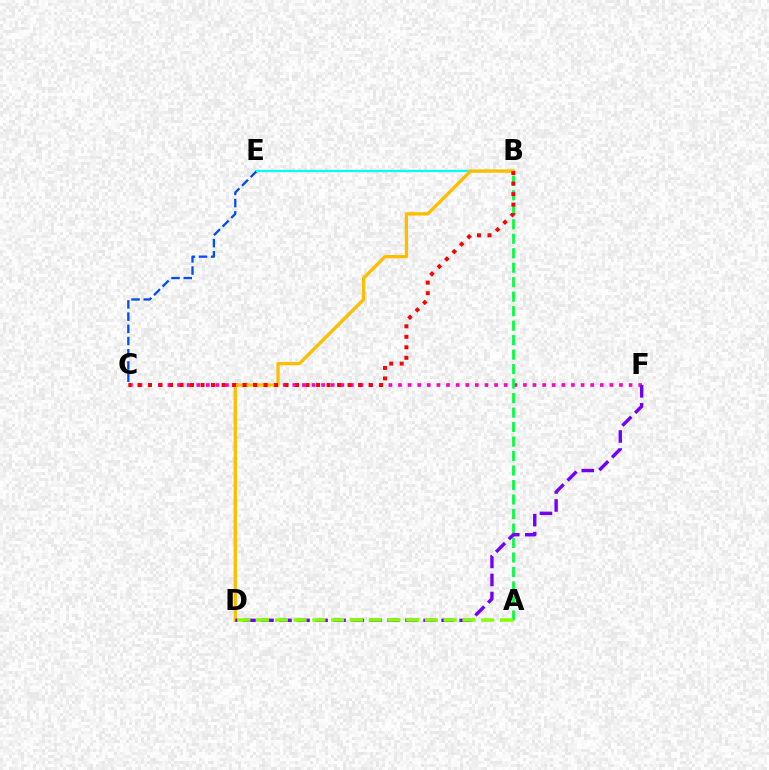{('C', 'F'): [{'color': '#ff00cf', 'line_style': 'dotted', 'thickness': 2.61}], ('C', 'E'): [{'color': '#004bff', 'line_style': 'dashed', 'thickness': 1.66}], ('B', 'E'): [{'color': '#00fff6', 'line_style': 'solid', 'thickness': 1.6}], ('A', 'B'): [{'color': '#00ff39', 'line_style': 'dashed', 'thickness': 1.97}], ('B', 'D'): [{'color': '#ffbd00', 'line_style': 'solid', 'thickness': 2.39}], ('B', 'C'): [{'color': '#ff0000', 'line_style': 'dotted', 'thickness': 2.85}], ('D', 'F'): [{'color': '#7200ff', 'line_style': 'dashed', 'thickness': 2.45}], ('A', 'D'): [{'color': '#84ff00', 'line_style': 'dashed', 'thickness': 2.55}]}